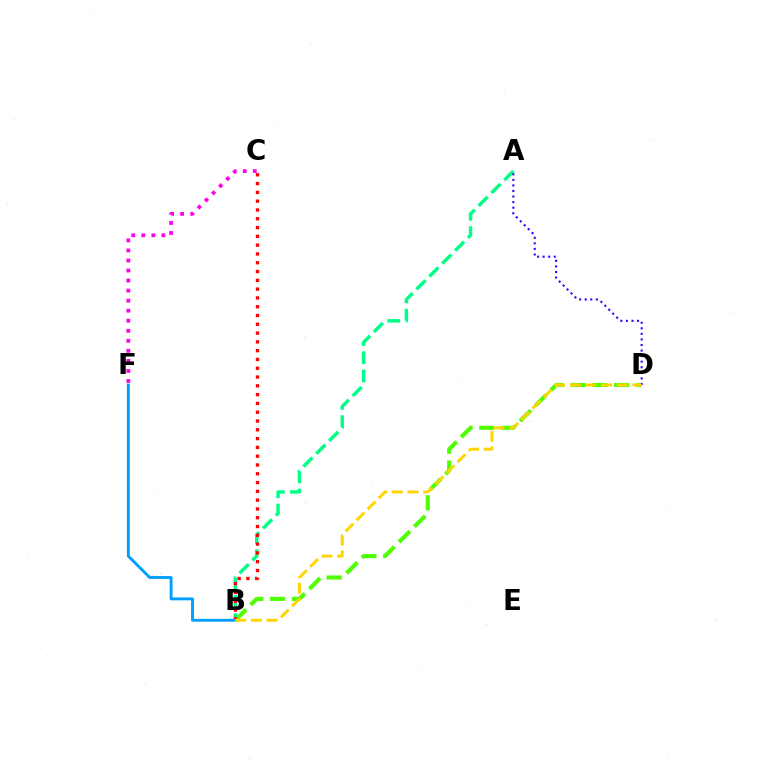{('B', 'D'): [{'color': '#4fff00', 'line_style': 'dashed', 'thickness': 2.96}, {'color': '#ffd500', 'line_style': 'dashed', 'thickness': 2.13}], ('A', 'B'): [{'color': '#00ff86', 'line_style': 'dashed', 'thickness': 2.47}], ('A', 'D'): [{'color': '#3700ff', 'line_style': 'dotted', 'thickness': 1.51}], ('C', 'F'): [{'color': '#ff00ed', 'line_style': 'dotted', 'thickness': 2.73}], ('B', 'C'): [{'color': '#ff0000', 'line_style': 'dotted', 'thickness': 2.39}], ('B', 'F'): [{'color': '#009eff', 'line_style': 'solid', 'thickness': 2.07}]}